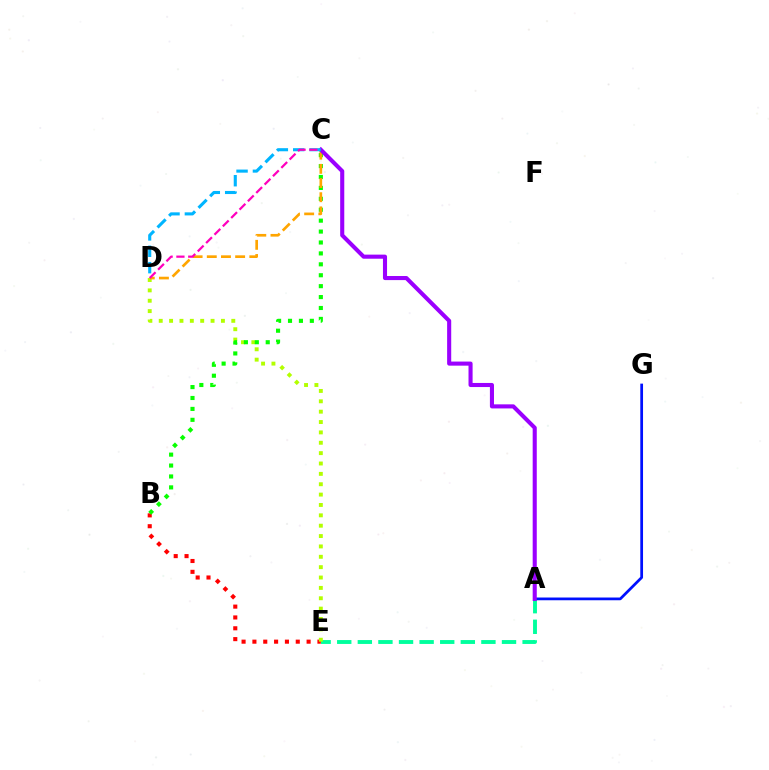{('B', 'E'): [{'color': '#ff0000', 'line_style': 'dotted', 'thickness': 2.94}], ('A', 'E'): [{'color': '#00ff9d', 'line_style': 'dashed', 'thickness': 2.8}], ('D', 'E'): [{'color': '#b3ff00', 'line_style': 'dotted', 'thickness': 2.82}], ('A', 'G'): [{'color': '#0010ff', 'line_style': 'solid', 'thickness': 1.97}], ('B', 'C'): [{'color': '#08ff00', 'line_style': 'dotted', 'thickness': 2.97}], ('C', 'D'): [{'color': '#ffa500', 'line_style': 'dashed', 'thickness': 1.93}, {'color': '#00b5ff', 'line_style': 'dashed', 'thickness': 2.23}, {'color': '#ff00bd', 'line_style': 'dashed', 'thickness': 1.61}], ('A', 'C'): [{'color': '#9b00ff', 'line_style': 'solid', 'thickness': 2.94}]}